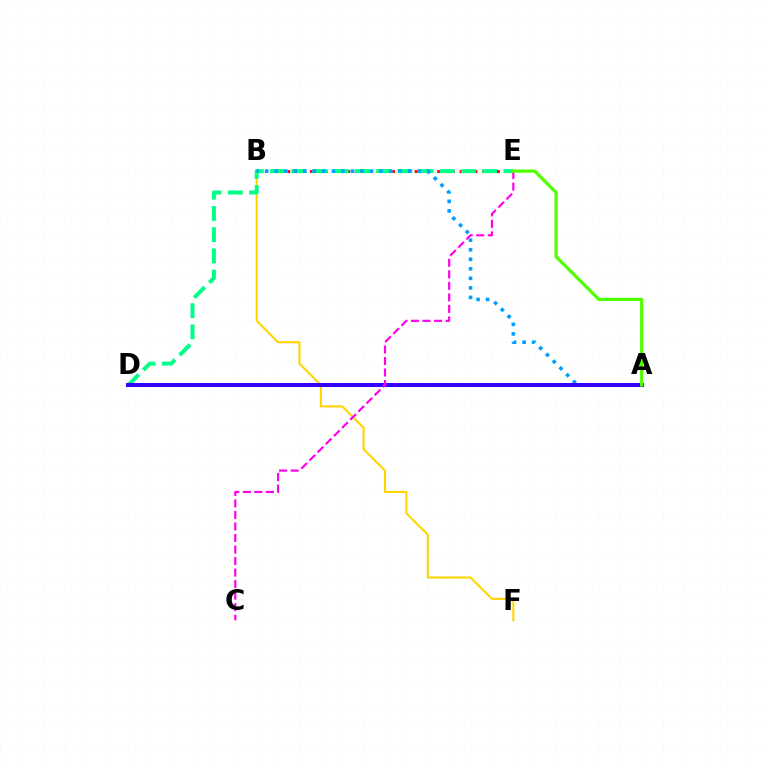{('B', 'E'): [{'color': '#ff0000', 'line_style': 'dotted', 'thickness': 2.03}], ('B', 'F'): [{'color': '#ffd500', 'line_style': 'solid', 'thickness': 1.5}], ('D', 'E'): [{'color': '#00ff86', 'line_style': 'dashed', 'thickness': 2.88}], ('A', 'B'): [{'color': '#009eff', 'line_style': 'dotted', 'thickness': 2.59}], ('A', 'D'): [{'color': '#3700ff', 'line_style': 'solid', 'thickness': 2.9}], ('C', 'E'): [{'color': '#ff00ed', 'line_style': 'dashed', 'thickness': 1.57}], ('A', 'E'): [{'color': '#4fff00', 'line_style': 'solid', 'thickness': 2.32}]}